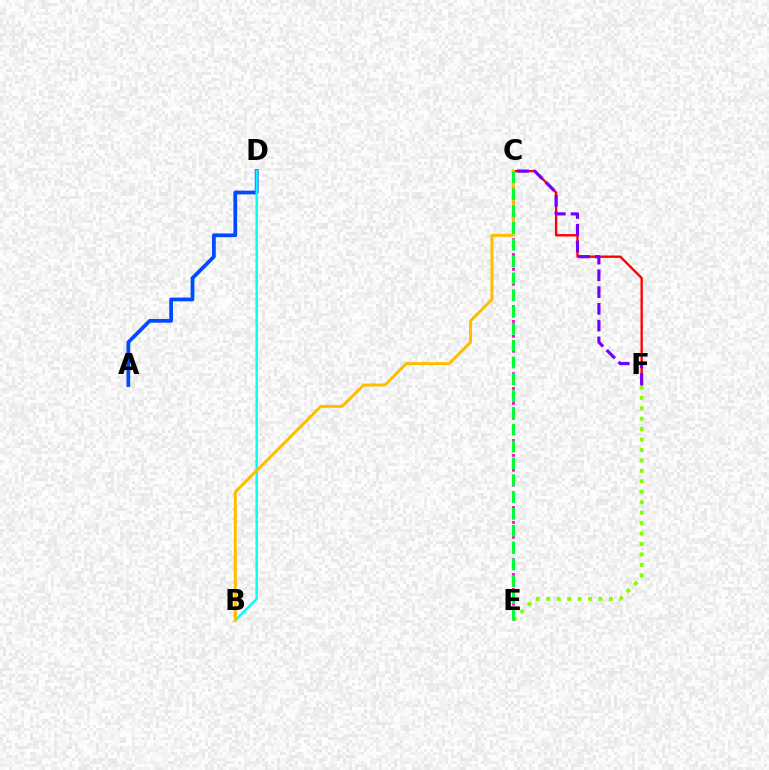{('C', 'F'): [{'color': '#ff0000', 'line_style': 'solid', 'thickness': 1.69}, {'color': '#7200ff', 'line_style': 'dashed', 'thickness': 2.28}], ('A', 'D'): [{'color': '#004bff', 'line_style': 'solid', 'thickness': 2.7}], ('B', 'D'): [{'color': '#00fff6', 'line_style': 'solid', 'thickness': 1.72}], ('E', 'F'): [{'color': '#84ff00', 'line_style': 'dotted', 'thickness': 2.84}], ('C', 'E'): [{'color': '#ff00cf', 'line_style': 'dotted', 'thickness': 2.02}, {'color': '#00ff39', 'line_style': 'dashed', 'thickness': 2.29}], ('B', 'C'): [{'color': '#ffbd00', 'line_style': 'solid', 'thickness': 2.13}]}